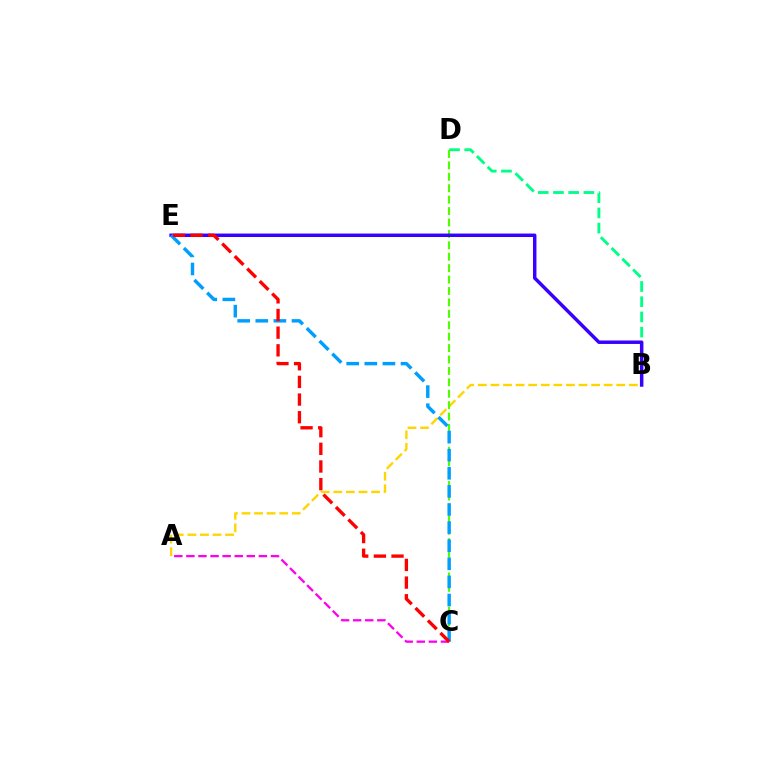{('A', 'B'): [{'color': '#ffd500', 'line_style': 'dashed', 'thickness': 1.71}], ('B', 'D'): [{'color': '#00ff86', 'line_style': 'dashed', 'thickness': 2.07}], ('A', 'C'): [{'color': '#ff00ed', 'line_style': 'dashed', 'thickness': 1.64}], ('C', 'D'): [{'color': '#4fff00', 'line_style': 'dashed', 'thickness': 1.55}], ('B', 'E'): [{'color': '#3700ff', 'line_style': 'solid', 'thickness': 2.49}], ('C', 'E'): [{'color': '#009eff', 'line_style': 'dashed', 'thickness': 2.46}, {'color': '#ff0000', 'line_style': 'dashed', 'thickness': 2.4}]}